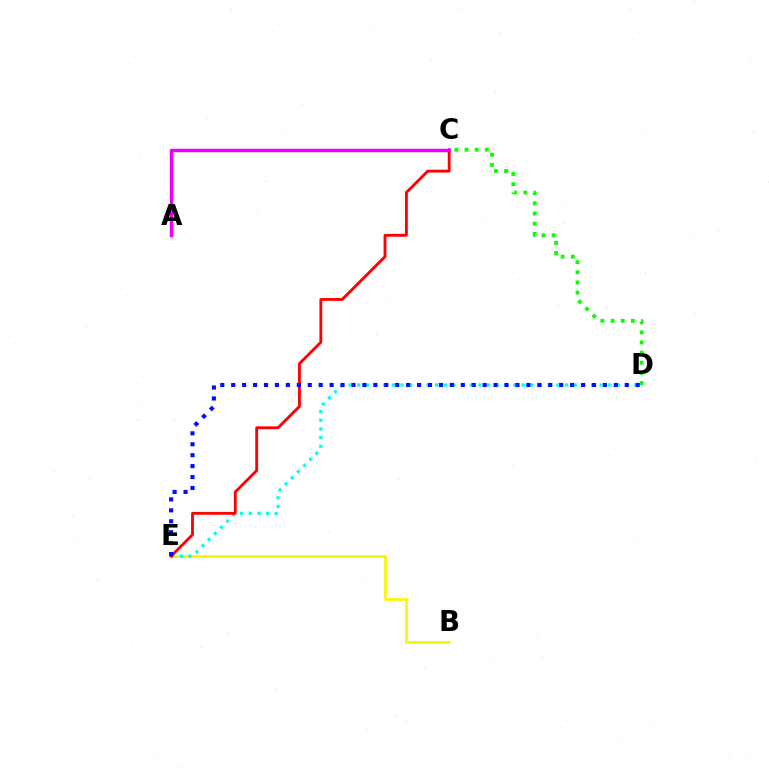{('B', 'E'): [{'color': '#fcf500', 'line_style': 'solid', 'thickness': 1.93}], ('D', 'E'): [{'color': '#00fff6', 'line_style': 'dotted', 'thickness': 2.35}, {'color': '#0010ff', 'line_style': 'dotted', 'thickness': 2.97}], ('C', 'D'): [{'color': '#08ff00', 'line_style': 'dotted', 'thickness': 2.76}], ('C', 'E'): [{'color': '#ff0000', 'line_style': 'solid', 'thickness': 2.04}], ('A', 'C'): [{'color': '#ee00ff', 'line_style': 'solid', 'thickness': 2.49}]}